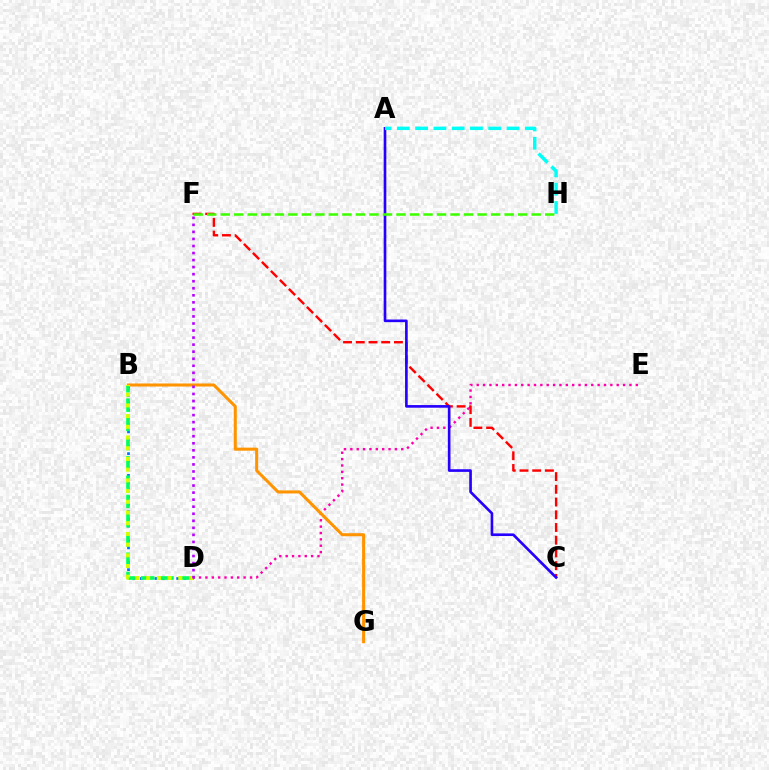{('D', 'E'): [{'color': '#ff00ac', 'line_style': 'dotted', 'thickness': 1.73}], ('B', 'D'): [{'color': '#0074ff', 'line_style': 'dotted', 'thickness': 1.97}, {'color': '#00ff5c', 'line_style': 'dashed', 'thickness': 2.62}, {'color': '#d1ff00', 'line_style': 'dotted', 'thickness': 2.91}], ('C', 'F'): [{'color': '#ff0000', 'line_style': 'dashed', 'thickness': 1.73}], ('B', 'G'): [{'color': '#ff9400', 'line_style': 'solid', 'thickness': 2.19}], ('A', 'C'): [{'color': '#2500ff', 'line_style': 'solid', 'thickness': 1.9}], ('A', 'H'): [{'color': '#00fff6', 'line_style': 'dashed', 'thickness': 2.48}], ('F', 'H'): [{'color': '#3dff00', 'line_style': 'dashed', 'thickness': 1.84}], ('D', 'F'): [{'color': '#b900ff', 'line_style': 'dotted', 'thickness': 1.91}]}